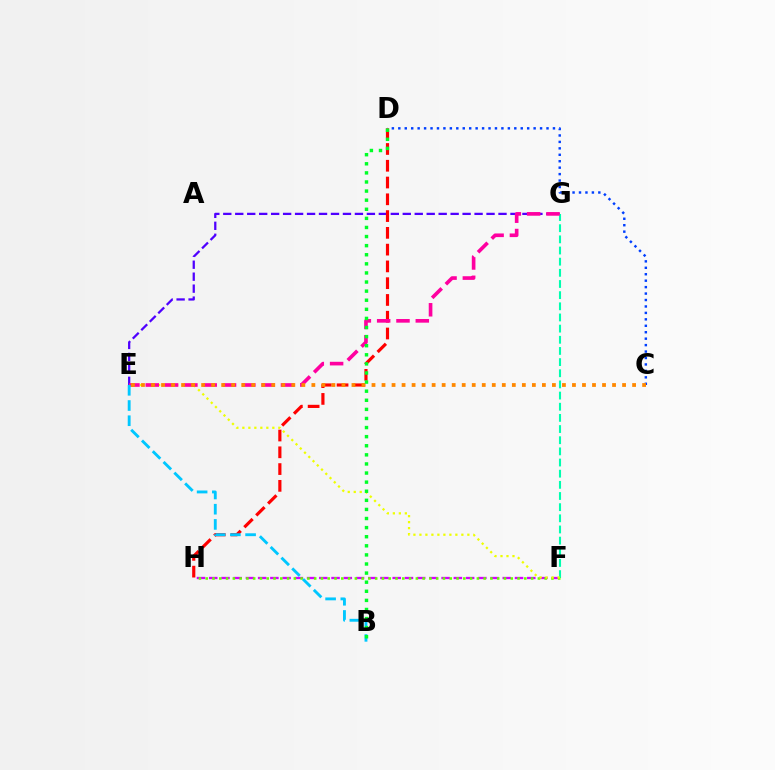{('F', 'H'): [{'color': '#d600ff', 'line_style': 'dashed', 'thickness': 1.66}, {'color': '#66ff00', 'line_style': 'dotted', 'thickness': 1.84}], ('E', 'G'): [{'color': '#4f00ff', 'line_style': 'dashed', 'thickness': 1.63}, {'color': '#ff00a0', 'line_style': 'dashed', 'thickness': 2.62}], ('D', 'H'): [{'color': '#ff0000', 'line_style': 'dashed', 'thickness': 2.28}], ('F', 'G'): [{'color': '#00ffaf', 'line_style': 'dashed', 'thickness': 1.52}], ('C', 'D'): [{'color': '#003fff', 'line_style': 'dotted', 'thickness': 1.75}], ('E', 'F'): [{'color': '#eeff00', 'line_style': 'dotted', 'thickness': 1.63}], ('C', 'E'): [{'color': '#ff8800', 'line_style': 'dotted', 'thickness': 2.72}], ('B', 'E'): [{'color': '#00c7ff', 'line_style': 'dashed', 'thickness': 2.07}], ('B', 'D'): [{'color': '#00ff27', 'line_style': 'dotted', 'thickness': 2.47}]}